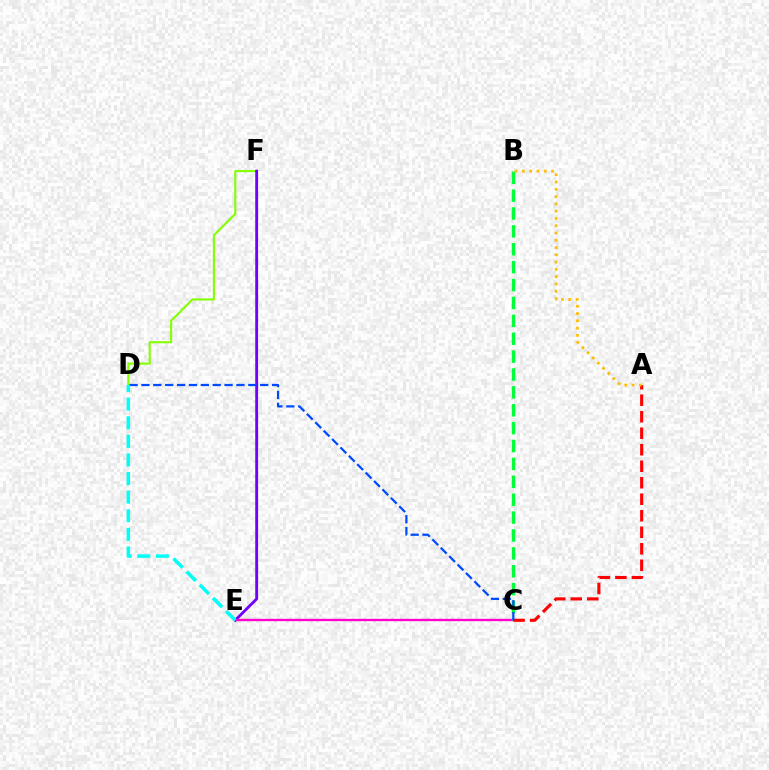{('D', 'F'): [{'color': '#84ff00', 'line_style': 'solid', 'thickness': 1.51}], ('E', 'F'): [{'color': '#7200ff', 'line_style': 'solid', 'thickness': 2.06}], ('C', 'E'): [{'color': '#ff00cf', 'line_style': 'solid', 'thickness': 1.69}], ('B', 'C'): [{'color': '#00ff39', 'line_style': 'dashed', 'thickness': 2.43}], ('A', 'C'): [{'color': '#ff0000', 'line_style': 'dashed', 'thickness': 2.24}], ('C', 'D'): [{'color': '#004bff', 'line_style': 'dashed', 'thickness': 1.61}], ('A', 'B'): [{'color': '#ffbd00', 'line_style': 'dotted', 'thickness': 1.98}], ('D', 'E'): [{'color': '#00fff6', 'line_style': 'dashed', 'thickness': 2.53}]}